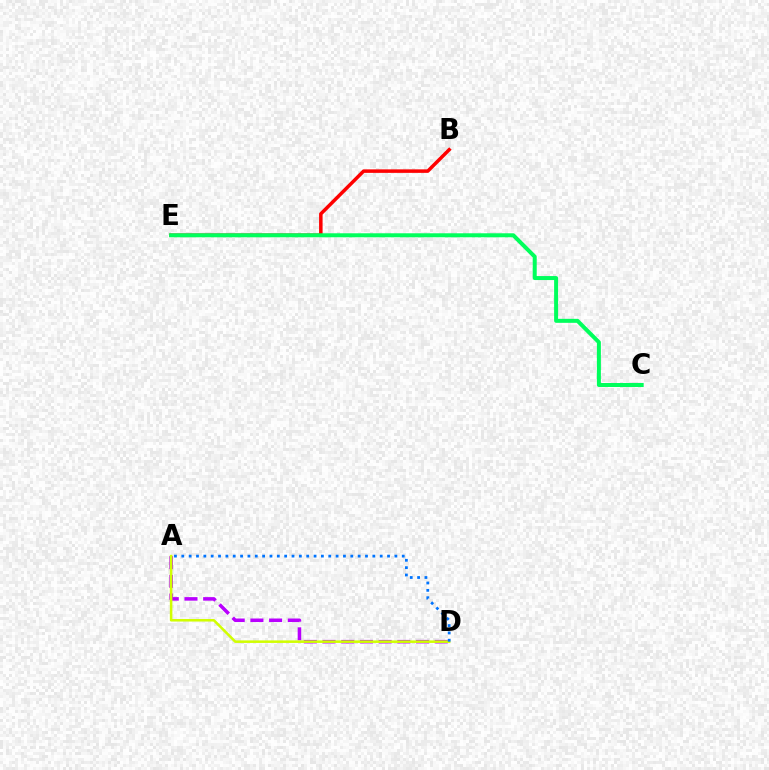{('B', 'E'): [{'color': '#ff0000', 'line_style': 'solid', 'thickness': 2.52}], ('A', 'D'): [{'color': '#b900ff', 'line_style': 'dashed', 'thickness': 2.54}, {'color': '#d1ff00', 'line_style': 'solid', 'thickness': 1.82}, {'color': '#0074ff', 'line_style': 'dotted', 'thickness': 2.0}], ('C', 'E'): [{'color': '#00ff5c', 'line_style': 'solid', 'thickness': 2.87}]}